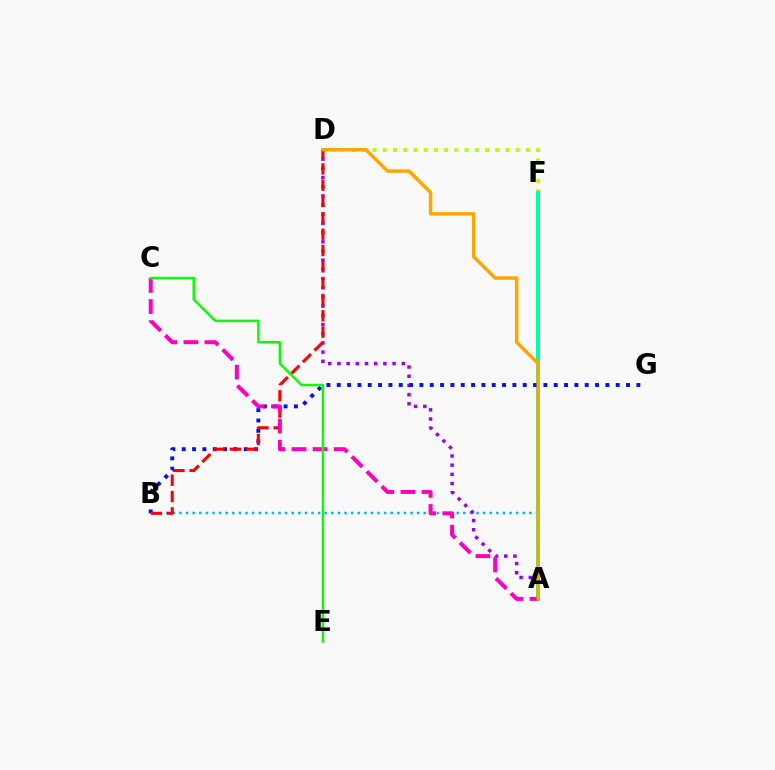{('D', 'F'): [{'color': '#b3ff00', 'line_style': 'dotted', 'thickness': 2.78}], ('A', 'B'): [{'color': '#00b5ff', 'line_style': 'dotted', 'thickness': 1.79}], ('A', 'D'): [{'color': '#9b00ff', 'line_style': 'dotted', 'thickness': 2.5}, {'color': '#ffa500', 'line_style': 'solid', 'thickness': 2.49}], ('A', 'F'): [{'color': '#00ff9d', 'line_style': 'solid', 'thickness': 2.84}], ('B', 'G'): [{'color': '#0010ff', 'line_style': 'dotted', 'thickness': 2.81}], ('B', 'D'): [{'color': '#ff0000', 'line_style': 'dashed', 'thickness': 2.22}], ('A', 'C'): [{'color': '#ff00bd', 'line_style': 'dashed', 'thickness': 2.87}], ('C', 'E'): [{'color': '#08ff00', 'line_style': 'solid', 'thickness': 1.76}]}